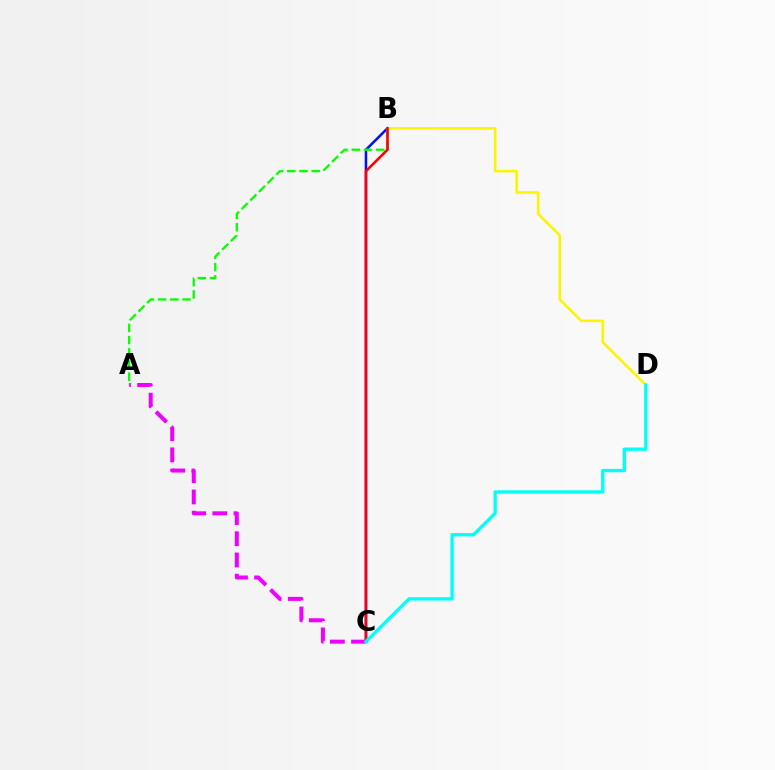{('B', 'C'): [{'color': '#0010ff', 'line_style': 'solid', 'thickness': 1.83}, {'color': '#ff0000', 'line_style': 'solid', 'thickness': 1.86}], ('B', 'D'): [{'color': '#fcf500', 'line_style': 'solid', 'thickness': 1.85}], ('A', 'B'): [{'color': '#08ff00', 'line_style': 'dashed', 'thickness': 1.66}], ('A', 'C'): [{'color': '#ee00ff', 'line_style': 'dashed', 'thickness': 2.88}], ('C', 'D'): [{'color': '#00fff6', 'line_style': 'solid', 'thickness': 2.39}]}